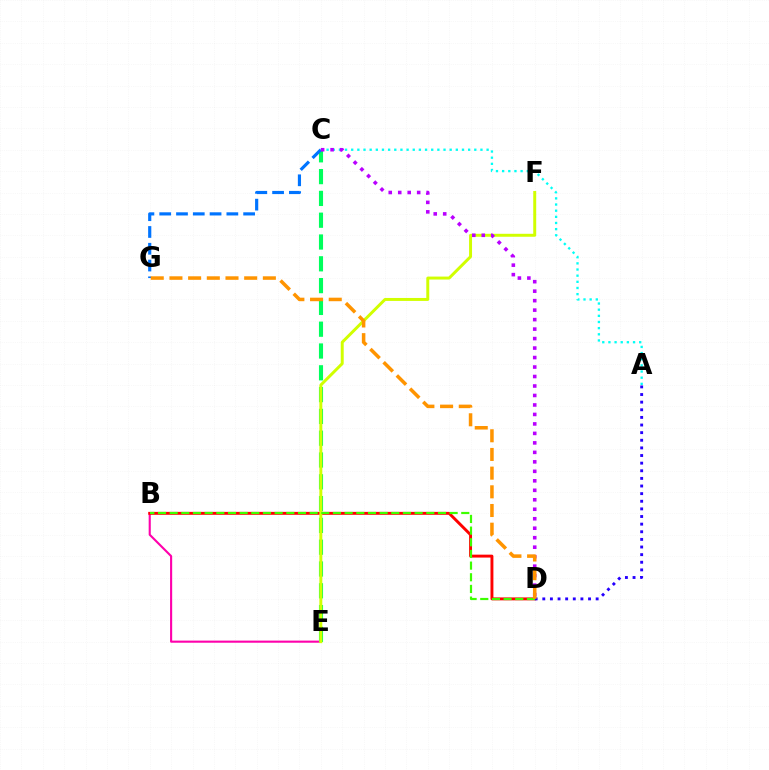{('B', 'E'): [{'color': '#ff00ac', 'line_style': 'solid', 'thickness': 1.52}], ('C', 'E'): [{'color': '#00ff5c', 'line_style': 'dashed', 'thickness': 2.96}], ('B', 'D'): [{'color': '#ff0000', 'line_style': 'solid', 'thickness': 2.1}, {'color': '#3dff00', 'line_style': 'dashed', 'thickness': 1.58}], ('E', 'F'): [{'color': '#d1ff00', 'line_style': 'solid', 'thickness': 2.13}], ('C', 'G'): [{'color': '#0074ff', 'line_style': 'dashed', 'thickness': 2.28}], ('A', 'D'): [{'color': '#2500ff', 'line_style': 'dotted', 'thickness': 2.07}], ('A', 'C'): [{'color': '#00fff6', 'line_style': 'dotted', 'thickness': 1.67}], ('C', 'D'): [{'color': '#b900ff', 'line_style': 'dotted', 'thickness': 2.58}], ('D', 'G'): [{'color': '#ff9400', 'line_style': 'dashed', 'thickness': 2.54}]}